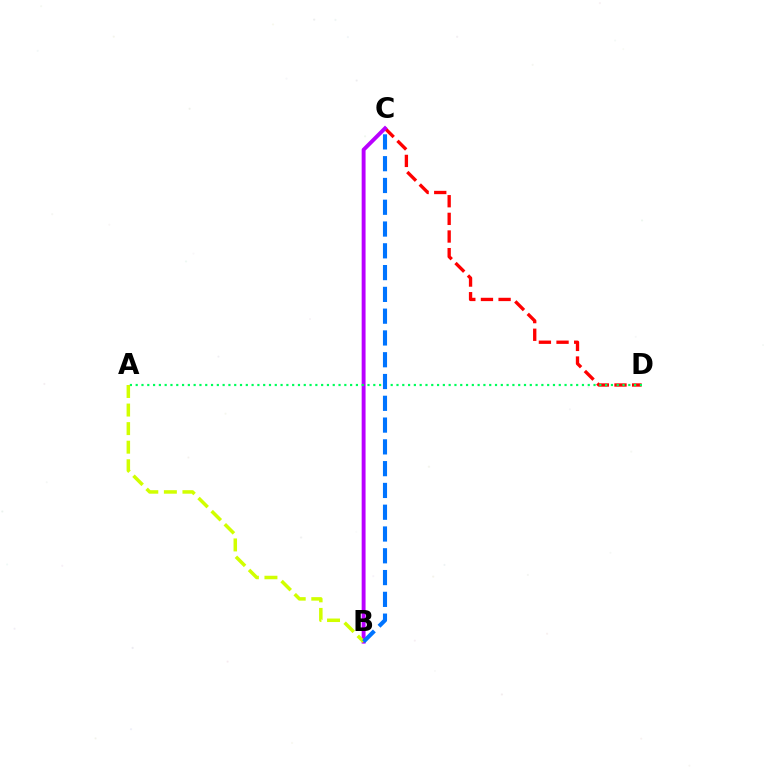{('C', 'D'): [{'color': '#ff0000', 'line_style': 'dashed', 'thickness': 2.4}], ('B', 'C'): [{'color': '#b900ff', 'line_style': 'solid', 'thickness': 2.81}, {'color': '#0074ff', 'line_style': 'dashed', 'thickness': 2.96}], ('A', 'D'): [{'color': '#00ff5c', 'line_style': 'dotted', 'thickness': 1.57}], ('A', 'B'): [{'color': '#d1ff00', 'line_style': 'dashed', 'thickness': 2.52}]}